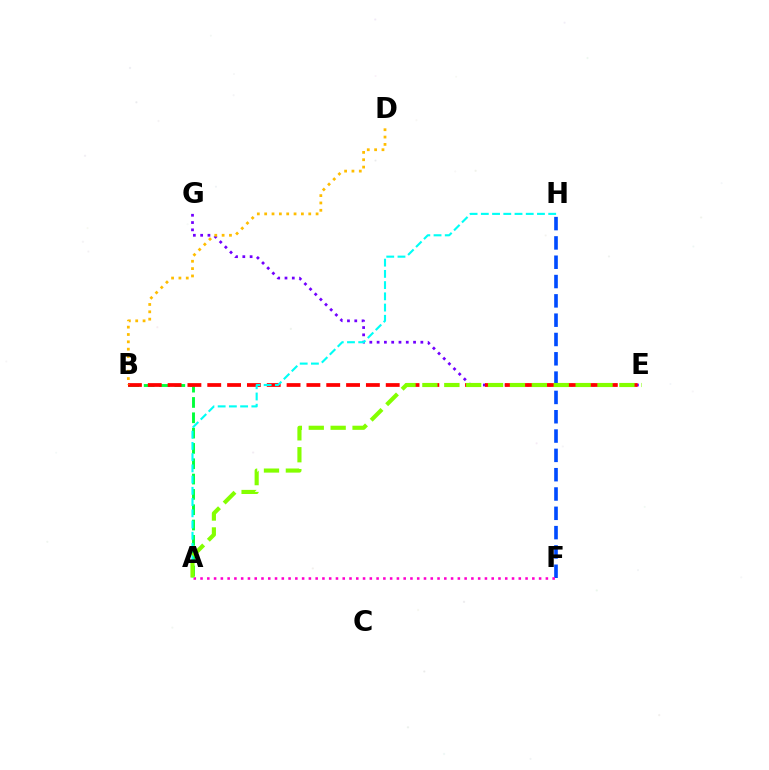{('A', 'B'): [{'color': '#00ff39', 'line_style': 'dashed', 'thickness': 2.08}], ('E', 'G'): [{'color': '#7200ff', 'line_style': 'dotted', 'thickness': 1.98}], ('B', 'E'): [{'color': '#ff0000', 'line_style': 'dashed', 'thickness': 2.69}], ('F', 'H'): [{'color': '#004bff', 'line_style': 'dashed', 'thickness': 2.62}], ('B', 'D'): [{'color': '#ffbd00', 'line_style': 'dotted', 'thickness': 2.0}], ('A', 'F'): [{'color': '#ff00cf', 'line_style': 'dotted', 'thickness': 1.84}], ('A', 'H'): [{'color': '#00fff6', 'line_style': 'dashed', 'thickness': 1.53}], ('A', 'E'): [{'color': '#84ff00', 'line_style': 'dashed', 'thickness': 2.97}]}